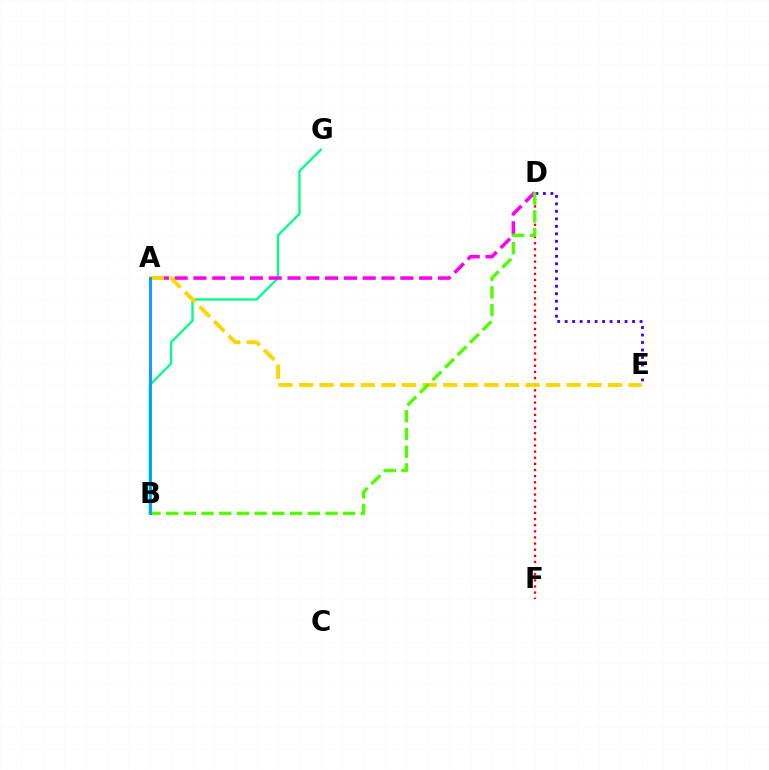{('D', 'F'): [{'color': '#ff0000', 'line_style': 'dotted', 'thickness': 1.67}], ('B', 'G'): [{'color': '#00ff86', 'line_style': 'solid', 'thickness': 1.67}], ('D', 'E'): [{'color': '#3700ff', 'line_style': 'dotted', 'thickness': 2.03}], ('A', 'D'): [{'color': '#ff00ed', 'line_style': 'dashed', 'thickness': 2.56}], ('A', 'E'): [{'color': '#ffd500', 'line_style': 'dashed', 'thickness': 2.8}], ('B', 'D'): [{'color': '#4fff00', 'line_style': 'dashed', 'thickness': 2.41}], ('A', 'B'): [{'color': '#009eff', 'line_style': 'solid', 'thickness': 2.06}]}